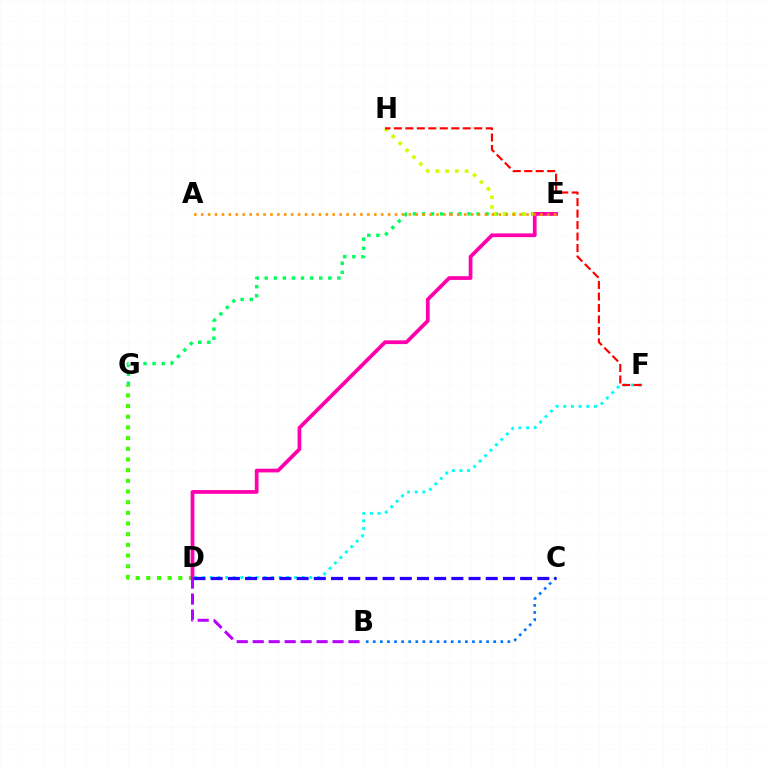{('D', 'G'): [{'color': '#3dff00', 'line_style': 'dotted', 'thickness': 2.9}], ('E', 'G'): [{'color': '#00ff5c', 'line_style': 'dotted', 'thickness': 2.47}], ('D', 'F'): [{'color': '#00fff6', 'line_style': 'dotted', 'thickness': 2.08}], ('E', 'H'): [{'color': '#d1ff00', 'line_style': 'dotted', 'thickness': 2.65}], ('D', 'E'): [{'color': '#ff00ac', 'line_style': 'solid', 'thickness': 2.69}], ('F', 'H'): [{'color': '#ff0000', 'line_style': 'dashed', 'thickness': 1.56}], ('B', 'D'): [{'color': '#b900ff', 'line_style': 'dashed', 'thickness': 2.17}], ('B', 'C'): [{'color': '#0074ff', 'line_style': 'dotted', 'thickness': 1.92}], ('A', 'E'): [{'color': '#ff9400', 'line_style': 'dotted', 'thickness': 1.88}], ('C', 'D'): [{'color': '#2500ff', 'line_style': 'dashed', 'thickness': 2.34}]}